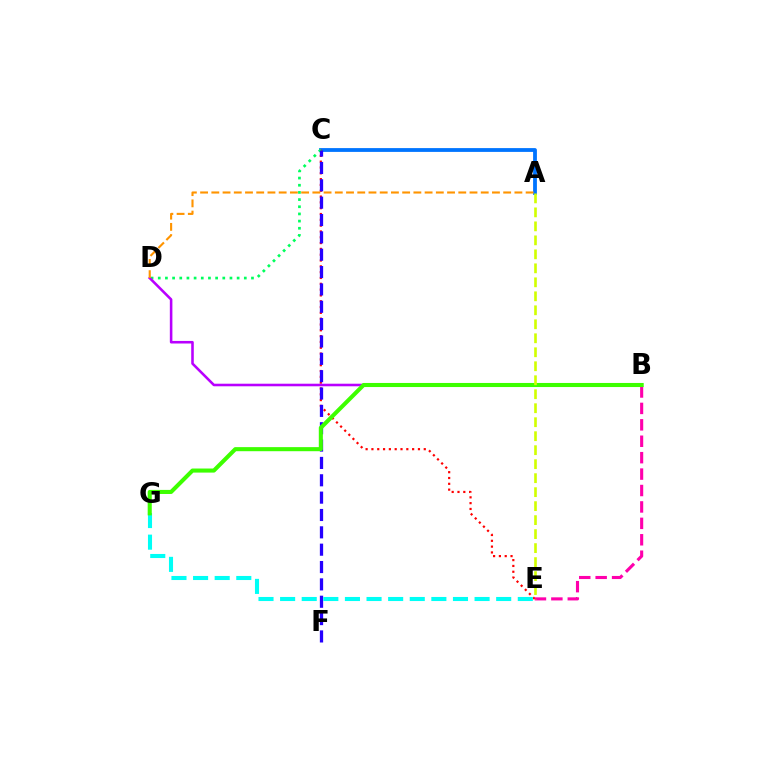{('A', 'C'): [{'color': '#0074ff', 'line_style': 'solid', 'thickness': 2.74}], ('C', 'E'): [{'color': '#ff0000', 'line_style': 'dotted', 'thickness': 1.58}], ('C', 'D'): [{'color': '#00ff5c', 'line_style': 'dotted', 'thickness': 1.95}], ('B', 'E'): [{'color': '#ff00ac', 'line_style': 'dashed', 'thickness': 2.23}], ('B', 'D'): [{'color': '#b900ff', 'line_style': 'solid', 'thickness': 1.85}], ('C', 'F'): [{'color': '#2500ff', 'line_style': 'dashed', 'thickness': 2.36}], ('A', 'D'): [{'color': '#ff9400', 'line_style': 'dashed', 'thickness': 1.52}], ('E', 'G'): [{'color': '#00fff6', 'line_style': 'dashed', 'thickness': 2.94}], ('B', 'G'): [{'color': '#3dff00', 'line_style': 'solid', 'thickness': 2.93}], ('A', 'E'): [{'color': '#d1ff00', 'line_style': 'dashed', 'thickness': 1.9}]}